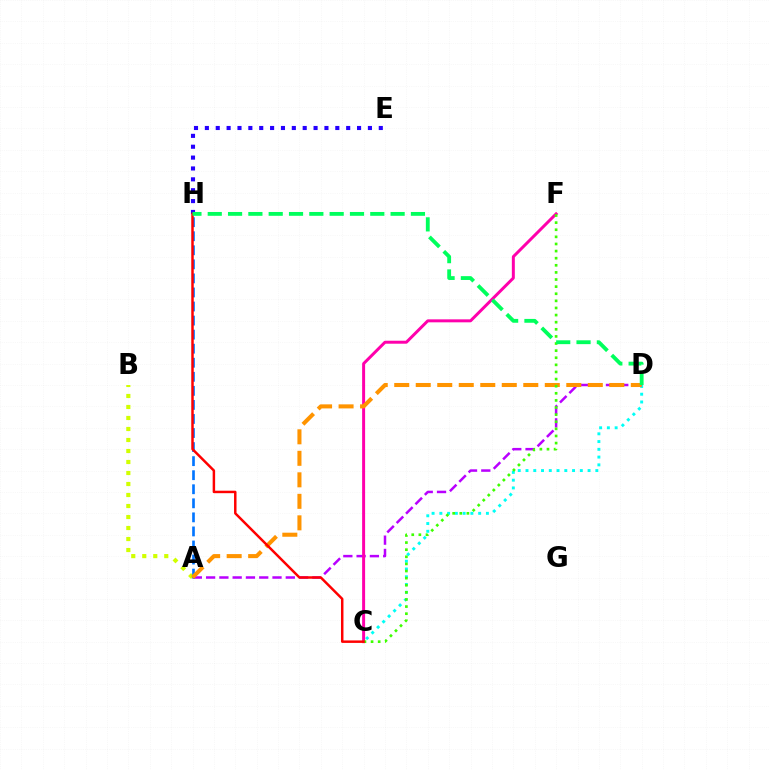{('C', 'D'): [{'color': '#00fff6', 'line_style': 'dotted', 'thickness': 2.11}], ('A', 'D'): [{'color': '#b900ff', 'line_style': 'dashed', 'thickness': 1.8}, {'color': '#ff9400', 'line_style': 'dashed', 'thickness': 2.92}], ('A', 'B'): [{'color': '#d1ff00', 'line_style': 'dotted', 'thickness': 2.99}], ('E', 'H'): [{'color': '#2500ff', 'line_style': 'dotted', 'thickness': 2.95}], ('C', 'F'): [{'color': '#ff00ac', 'line_style': 'solid', 'thickness': 2.15}, {'color': '#3dff00', 'line_style': 'dotted', 'thickness': 1.93}], ('A', 'H'): [{'color': '#0074ff', 'line_style': 'dashed', 'thickness': 1.91}], ('C', 'H'): [{'color': '#ff0000', 'line_style': 'solid', 'thickness': 1.78}], ('D', 'H'): [{'color': '#00ff5c', 'line_style': 'dashed', 'thickness': 2.76}]}